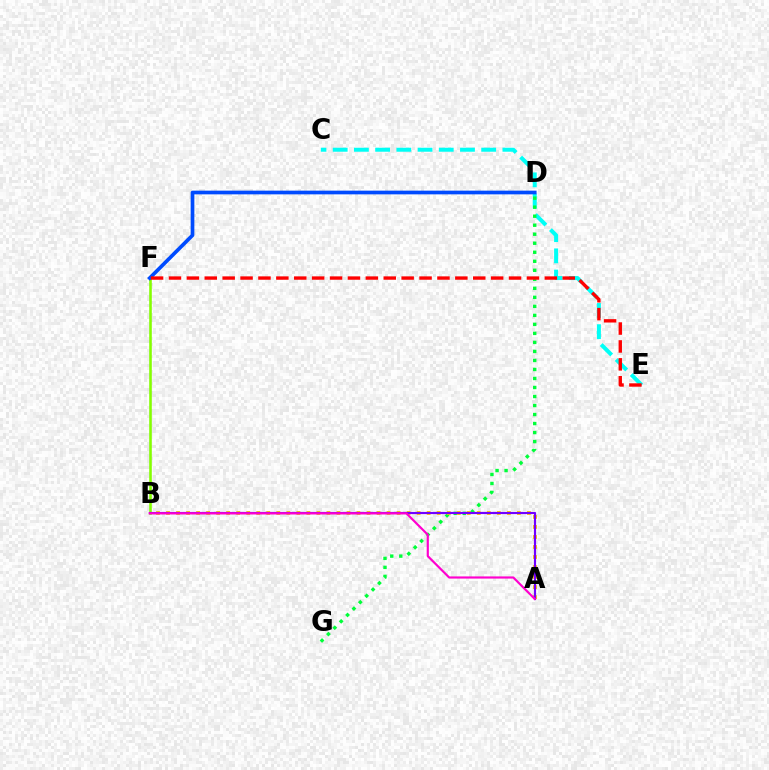{('C', 'E'): [{'color': '#00fff6', 'line_style': 'dashed', 'thickness': 2.88}], ('D', 'G'): [{'color': '#00ff39', 'line_style': 'dotted', 'thickness': 2.45}], ('B', 'F'): [{'color': '#84ff00', 'line_style': 'solid', 'thickness': 1.86}], ('D', 'F'): [{'color': '#004bff', 'line_style': 'solid', 'thickness': 2.66}], ('E', 'F'): [{'color': '#ff0000', 'line_style': 'dashed', 'thickness': 2.43}], ('A', 'B'): [{'color': '#ffbd00', 'line_style': 'dotted', 'thickness': 2.72}, {'color': '#7200ff', 'line_style': 'solid', 'thickness': 1.56}, {'color': '#ff00cf', 'line_style': 'solid', 'thickness': 1.57}]}